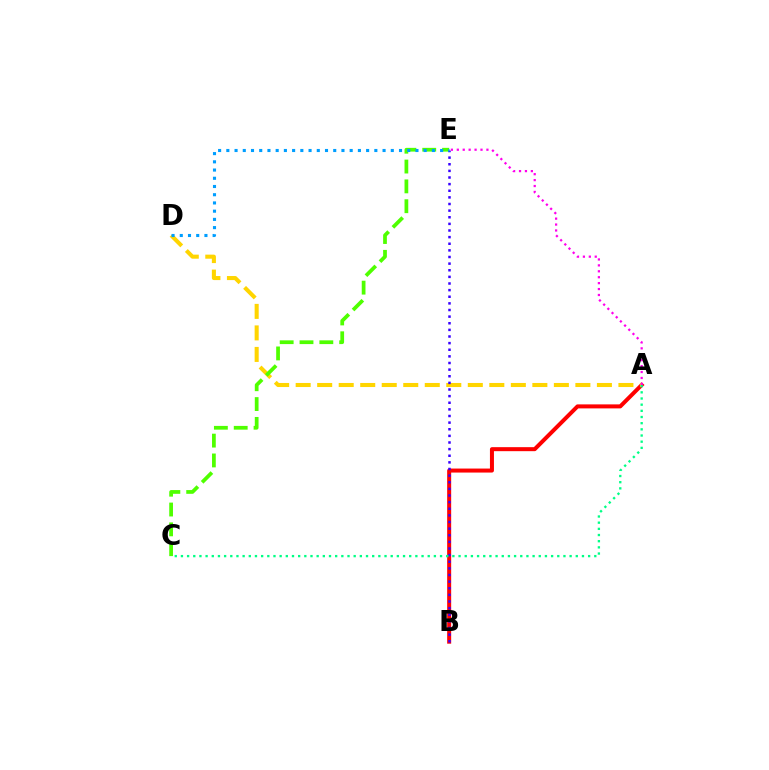{('A', 'B'): [{'color': '#ff0000', 'line_style': 'solid', 'thickness': 2.89}], ('A', 'D'): [{'color': '#ffd500', 'line_style': 'dashed', 'thickness': 2.92}], ('C', 'E'): [{'color': '#4fff00', 'line_style': 'dashed', 'thickness': 2.69}], ('B', 'E'): [{'color': '#3700ff', 'line_style': 'dotted', 'thickness': 1.8}], ('D', 'E'): [{'color': '#009eff', 'line_style': 'dotted', 'thickness': 2.23}], ('A', 'E'): [{'color': '#ff00ed', 'line_style': 'dotted', 'thickness': 1.61}], ('A', 'C'): [{'color': '#00ff86', 'line_style': 'dotted', 'thickness': 1.68}]}